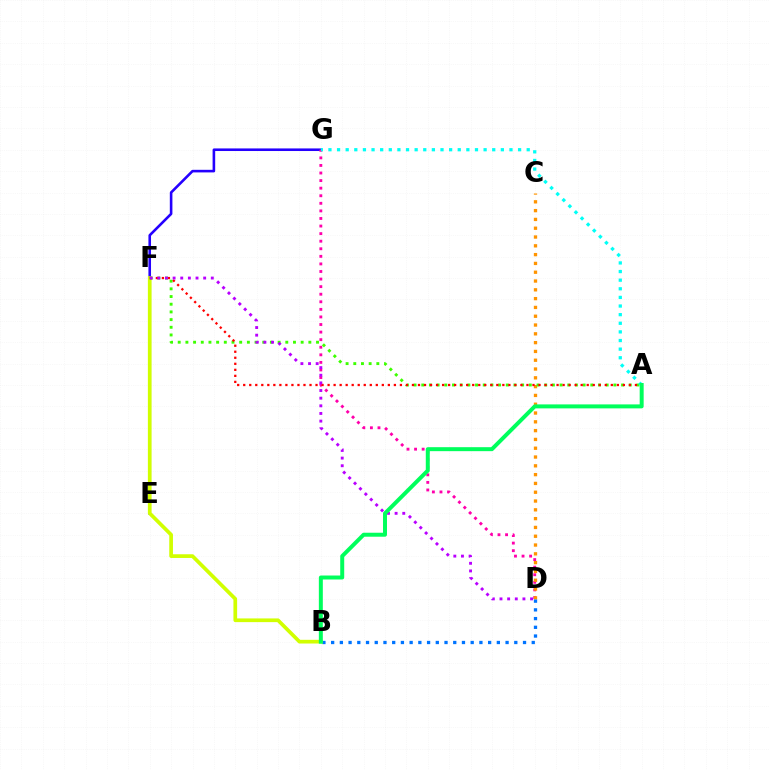{('E', 'G'): [{'color': '#2500ff', 'line_style': 'solid', 'thickness': 1.87}], ('D', 'G'): [{'color': '#ff00ac', 'line_style': 'dotted', 'thickness': 2.06}], ('C', 'D'): [{'color': '#ff9400', 'line_style': 'dotted', 'thickness': 2.39}], ('B', 'D'): [{'color': '#0074ff', 'line_style': 'dotted', 'thickness': 2.37}], ('B', 'F'): [{'color': '#d1ff00', 'line_style': 'solid', 'thickness': 2.67}], ('A', 'F'): [{'color': '#3dff00', 'line_style': 'dotted', 'thickness': 2.09}, {'color': '#ff0000', 'line_style': 'dotted', 'thickness': 1.64}], ('D', 'F'): [{'color': '#b900ff', 'line_style': 'dotted', 'thickness': 2.08}], ('A', 'G'): [{'color': '#00fff6', 'line_style': 'dotted', 'thickness': 2.34}], ('A', 'B'): [{'color': '#00ff5c', 'line_style': 'solid', 'thickness': 2.86}]}